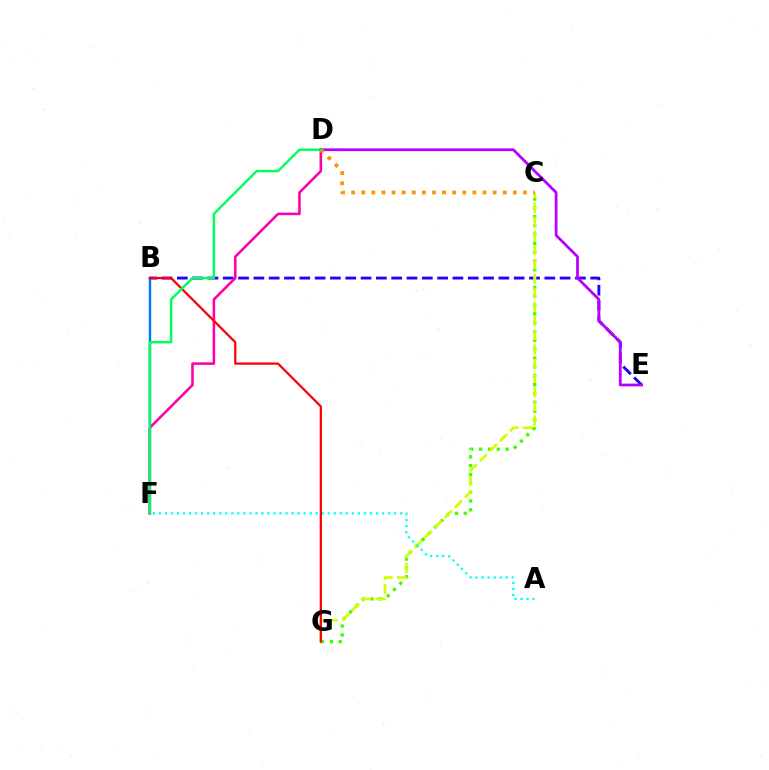{('B', 'E'): [{'color': '#2500ff', 'line_style': 'dashed', 'thickness': 2.08}], ('D', 'E'): [{'color': '#b900ff', 'line_style': 'solid', 'thickness': 1.99}], ('C', 'G'): [{'color': '#3dff00', 'line_style': 'dotted', 'thickness': 2.4}, {'color': '#d1ff00', 'line_style': 'dashed', 'thickness': 1.93}], ('B', 'F'): [{'color': '#0074ff', 'line_style': 'solid', 'thickness': 1.72}], ('A', 'F'): [{'color': '#00fff6', 'line_style': 'dotted', 'thickness': 1.64}], ('D', 'F'): [{'color': '#ff00ac', 'line_style': 'solid', 'thickness': 1.86}, {'color': '#00ff5c', 'line_style': 'solid', 'thickness': 1.75}], ('C', 'D'): [{'color': '#ff9400', 'line_style': 'dotted', 'thickness': 2.75}], ('B', 'G'): [{'color': '#ff0000', 'line_style': 'solid', 'thickness': 1.62}]}